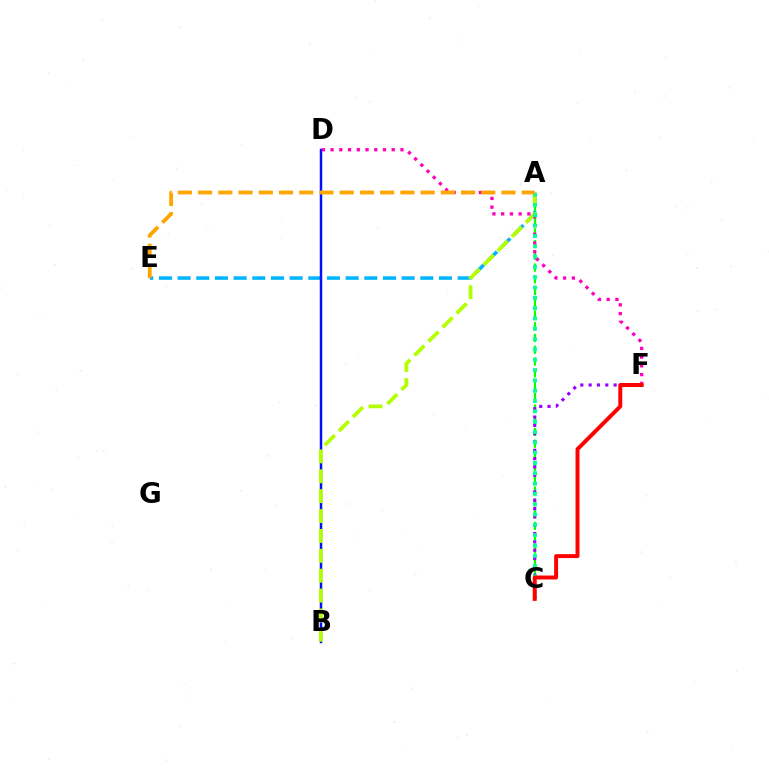{('A', 'C'): [{'color': '#08ff00', 'line_style': 'dashed', 'thickness': 1.6}, {'color': '#00ff9d', 'line_style': 'dotted', 'thickness': 2.8}], ('A', 'E'): [{'color': '#00b5ff', 'line_style': 'dashed', 'thickness': 2.54}, {'color': '#ffa500', 'line_style': 'dashed', 'thickness': 2.75}], ('B', 'D'): [{'color': '#0010ff', 'line_style': 'solid', 'thickness': 1.79}], ('C', 'F'): [{'color': '#9b00ff', 'line_style': 'dotted', 'thickness': 2.26}, {'color': '#ff0000', 'line_style': 'solid', 'thickness': 2.84}], ('A', 'B'): [{'color': '#b3ff00', 'line_style': 'dashed', 'thickness': 2.7}], ('D', 'F'): [{'color': '#ff00bd', 'line_style': 'dotted', 'thickness': 2.37}]}